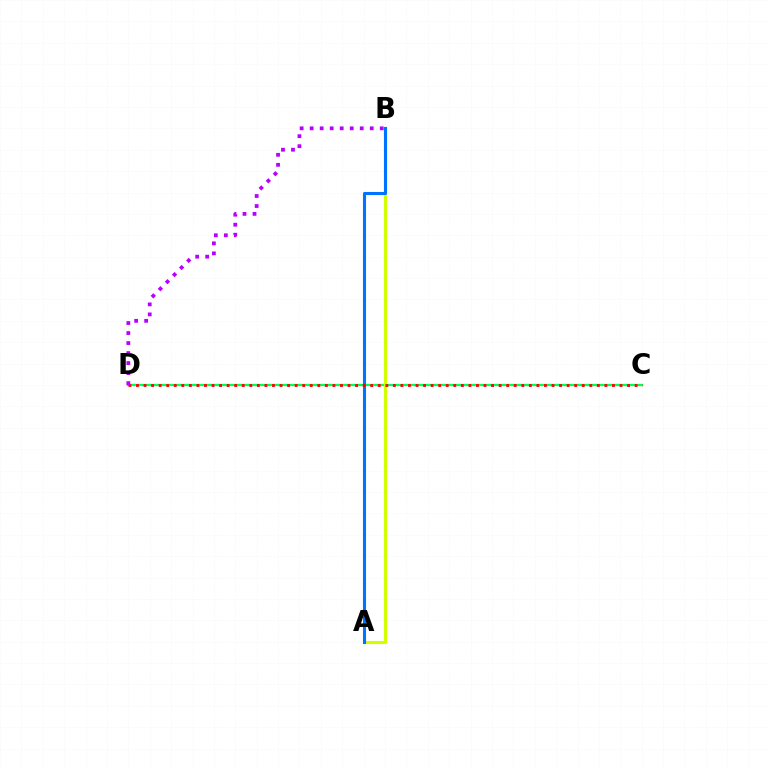{('C', 'D'): [{'color': '#00ff5c', 'line_style': 'solid', 'thickness': 1.65}, {'color': '#ff0000', 'line_style': 'dotted', 'thickness': 2.05}], ('A', 'B'): [{'color': '#d1ff00', 'line_style': 'solid', 'thickness': 2.27}, {'color': '#0074ff', 'line_style': 'solid', 'thickness': 2.22}], ('B', 'D'): [{'color': '#b900ff', 'line_style': 'dotted', 'thickness': 2.72}]}